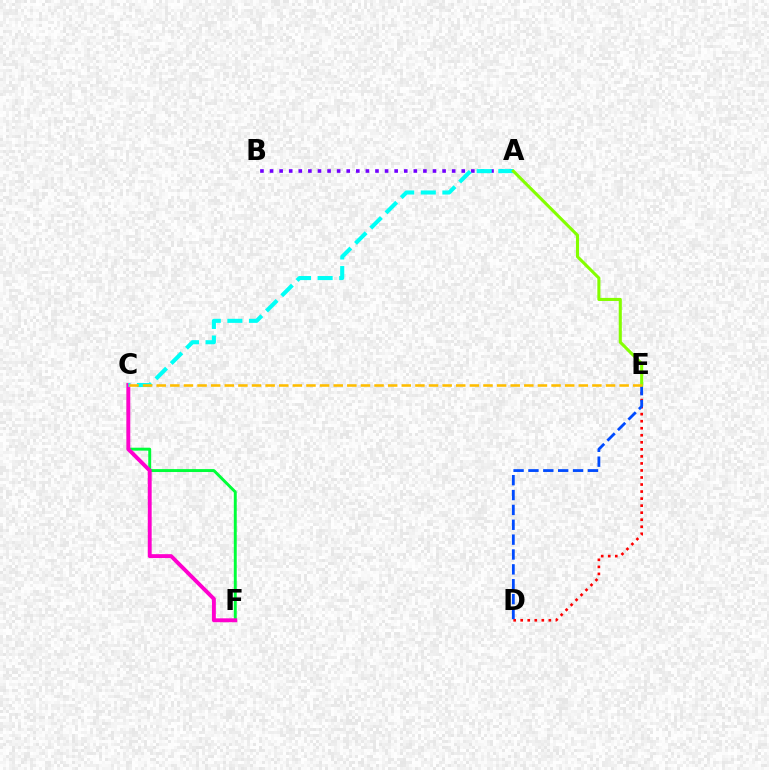{('A', 'B'): [{'color': '#7200ff', 'line_style': 'dotted', 'thickness': 2.6}], ('D', 'E'): [{'color': '#ff0000', 'line_style': 'dotted', 'thickness': 1.91}, {'color': '#004bff', 'line_style': 'dashed', 'thickness': 2.02}], ('C', 'F'): [{'color': '#00ff39', 'line_style': 'solid', 'thickness': 2.11}, {'color': '#ff00cf', 'line_style': 'solid', 'thickness': 2.81}], ('A', 'C'): [{'color': '#00fff6', 'line_style': 'dashed', 'thickness': 2.93}], ('A', 'E'): [{'color': '#84ff00', 'line_style': 'solid', 'thickness': 2.22}], ('C', 'E'): [{'color': '#ffbd00', 'line_style': 'dashed', 'thickness': 1.85}]}